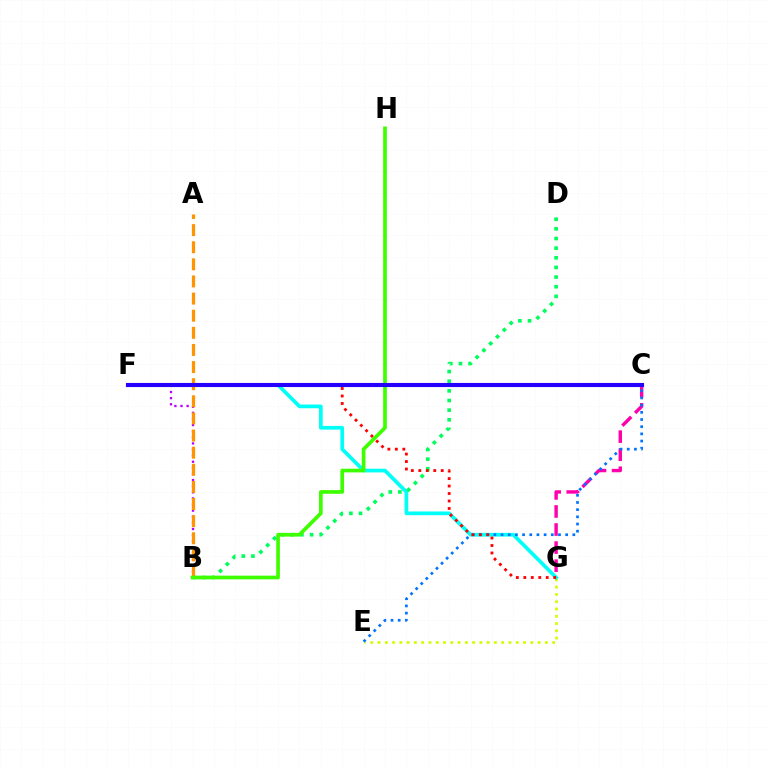{('B', 'F'): [{'color': '#b900ff', 'line_style': 'dotted', 'thickness': 1.66}], ('E', 'G'): [{'color': '#d1ff00', 'line_style': 'dotted', 'thickness': 1.98}], ('C', 'G'): [{'color': '#ff00ac', 'line_style': 'dashed', 'thickness': 2.45}], ('F', 'G'): [{'color': '#00fff6', 'line_style': 'solid', 'thickness': 2.67}, {'color': '#ff0000', 'line_style': 'dotted', 'thickness': 2.03}], ('C', 'E'): [{'color': '#0074ff', 'line_style': 'dotted', 'thickness': 1.95}], ('B', 'D'): [{'color': '#00ff5c', 'line_style': 'dotted', 'thickness': 2.62}], ('A', 'B'): [{'color': '#ff9400', 'line_style': 'dashed', 'thickness': 2.33}], ('B', 'H'): [{'color': '#3dff00', 'line_style': 'solid', 'thickness': 2.65}], ('C', 'F'): [{'color': '#2500ff', 'line_style': 'solid', 'thickness': 2.96}]}